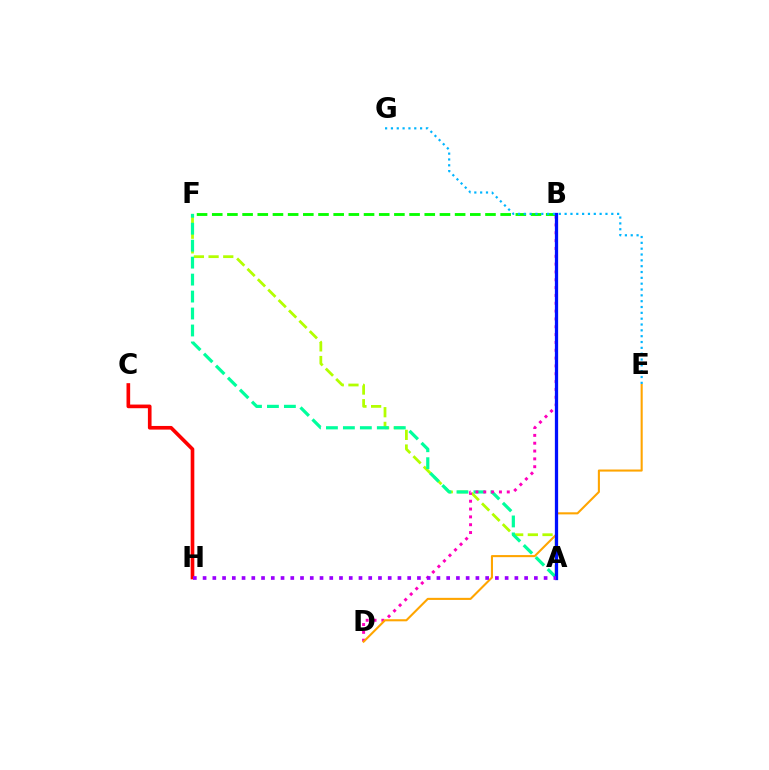{('C', 'H'): [{'color': '#ff0000', 'line_style': 'solid', 'thickness': 2.63}], ('A', 'F'): [{'color': '#b3ff00', 'line_style': 'dashed', 'thickness': 1.99}, {'color': '#00ff9d', 'line_style': 'dashed', 'thickness': 2.3}], ('B', 'D'): [{'color': '#ff00bd', 'line_style': 'dotted', 'thickness': 2.13}], ('D', 'E'): [{'color': '#ffa500', 'line_style': 'solid', 'thickness': 1.5}], ('B', 'F'): [{'color': '#08ff00', 'line_style': 'dashed', 'thickness': 2.06}], ('A', 'B'): [{'color': '#0010ff', 'line_style': 'solid', 'thickness': 2.35}], ('A', 'H'): [{'color': '#9b00ff', 'line_style': 'dotted', 'thickness': 2.65}], ('E', 'G'): [{'color': '#00b5ff', 'line_style': 'dotted', 'thickness': 1.58}]}